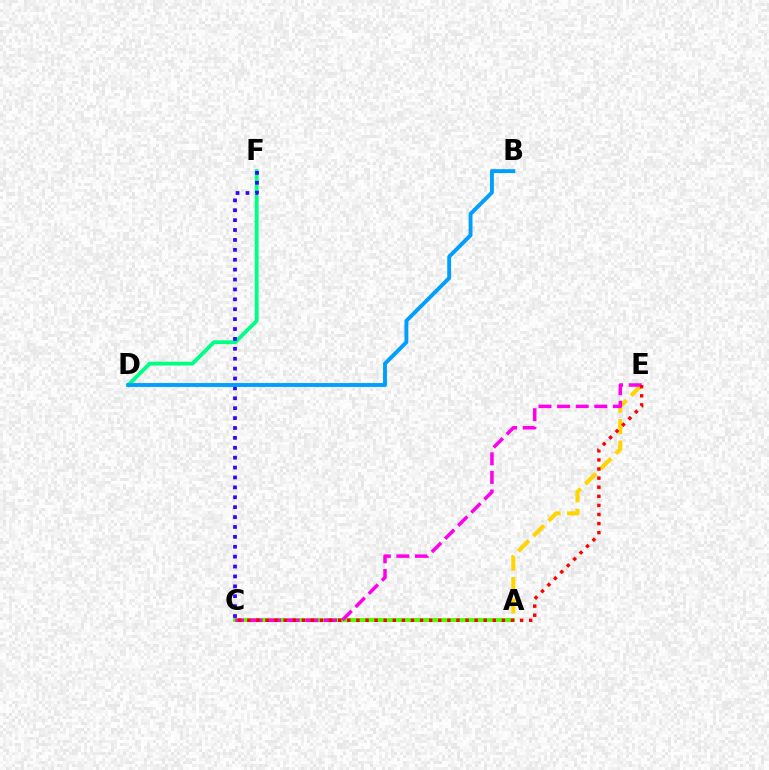{('A', 'C'): [{'color': '#4fff00', 'line_style': 'solid', 'thickness': 2.82}], ('A', 'E'): [{'color': '#ffd500', 'line_style': 'dashed', 'thickness': 2.92}], ('C', 'E'): [{'color': '#ff00ed', 'line_style': 'dashed', 'thickness': 2.53}, {'color': '#ff0000', 'line_style': 'dotted', 'thickness': 2.47}], ('D', 'F'): [{'color': '#00ff86', 'line_style': 'solid', 'thickness': 2.79}], ('C', 'F'): [{'color': '#3700ff', 'line_style': 'dotted', 'thickness': 2.69}], ('B', 'D'): [{'color': '#009eff', 'line_style': 'solid', 'thickness': 2.79}]}